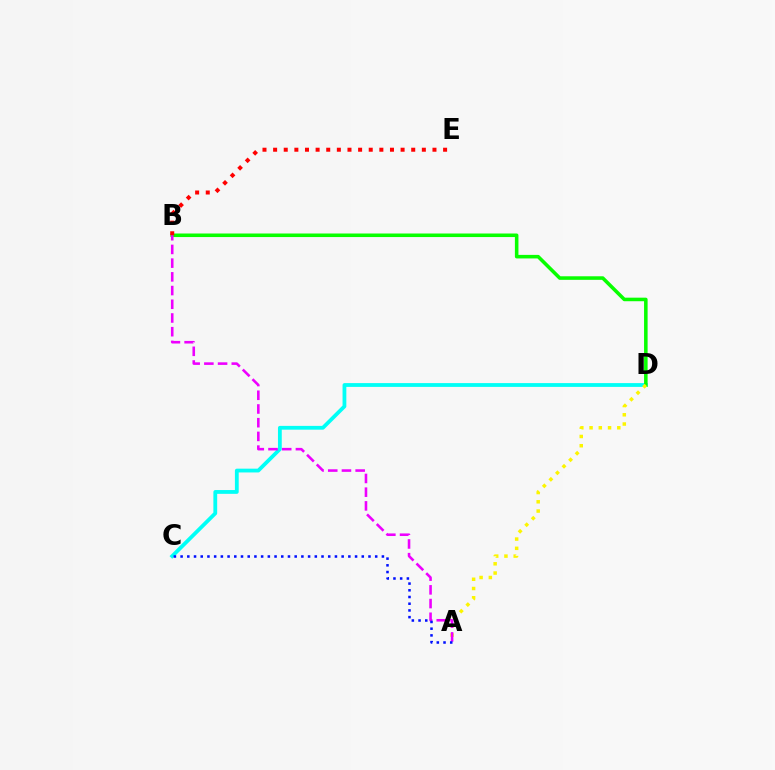{('C', 'D'): [{'color': '#00fff6', 'line_style': 'solid', 'thickness': 2.73}], ('B', 'D'): [{'color': '#08ff00', 'line_style': 'solid', 'thickness': 2.56}], ('B', 'E'): [{'color': '#ff0000', 'line_style': 'dotted', 'thickness': 2.89}], ('A', 'D'): [{'color': '#fcf500', 'line_style': 'dotted', 'thickness': 2.51}], ('A', 'B'): [{'color': '#ee00ff', 'line_style': 'dashed', 'thickness': 1.86}], ('A', 'C'): [{'color': '#0010ff', 'line_style': 'dotted', 'thickness': 1.82}]}